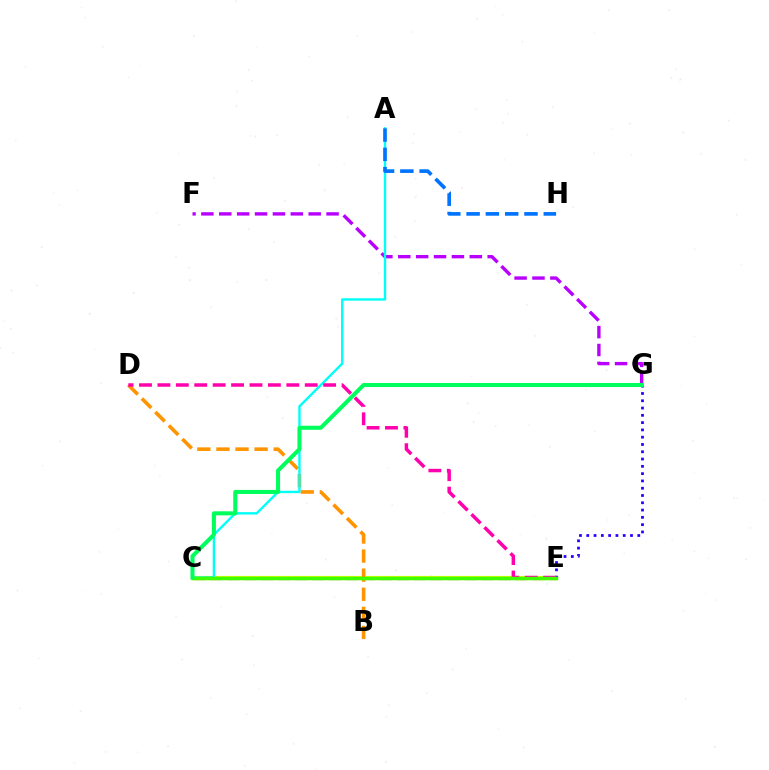{('C', 'E'): [{'color': '#ff0000', 'line_style': 'dashed', 'thickness': 2.3}, {'color': '#d1ff00', 'line_style': 'solid', 'thickness': 3.0}, {'color': '#3dff00', 'line_style': 'solid', 'thickness': 2.51}], ('F', 'G'): [{'color': '#b900ff', 'line_style': 'dashed', 'thickness': 2.43}], ('E', 'G'): [{'color': '#2500ff', 'line_style': 'dotted', 'thickness': 1.98}], ('B', 'D'): [{'color': '#ff9400', 'line_style': 'dashed', 'thickness': 2.59}], ('A', 'C'): [{'color': '#00fff6', 'line_style': 'solid', 'thickness': 1.72}], ('D', 'E'): [{'color': '#ff00ac', 'line_style': 'dashed', 'thickness': 2.5}], ('C', 'G'): [{'color': '#00ff5c', 'line_style': 'solid', 'thickness': 2.92}], ('A', 'H'): [{'color': '#0074ff', 'line_style': 'dashed', 'thickness': 2.62}]}